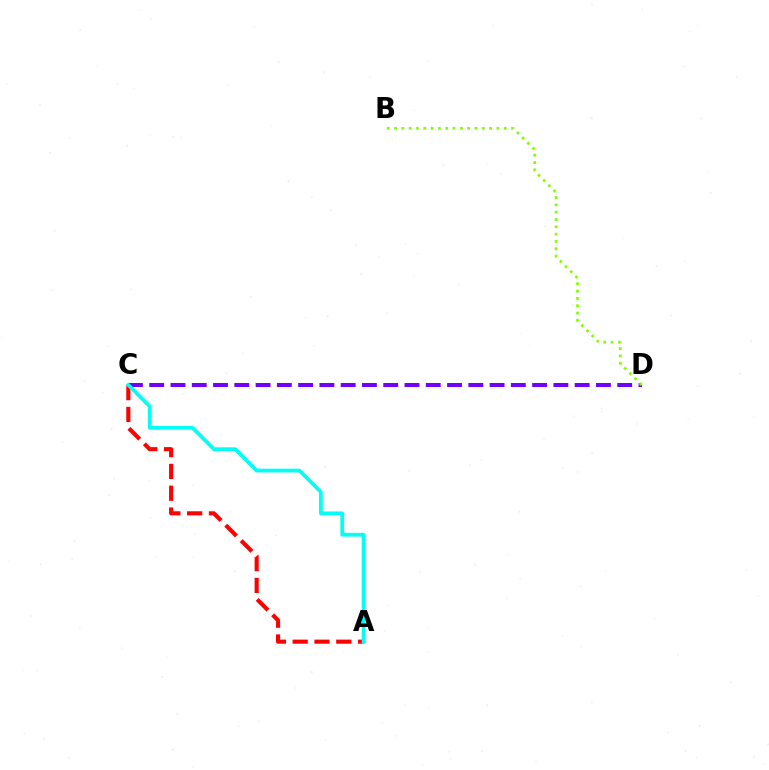{('C', 'D'): [{'color': '#7200ff', 'line_style': 'dashed', 'thickness': 2.89}], ('B', 'D'): [{'color': '#84ff00', 'line_style': 'dotted', 'thickness': 1.99}], ('A', 'C'): [{'color': '#ff0000', 'line_style': 'dashed', 'thickness': 2.96}, {'color': '#00fff6', 'line_style': 'solid', 'thickness': 2.7}]}